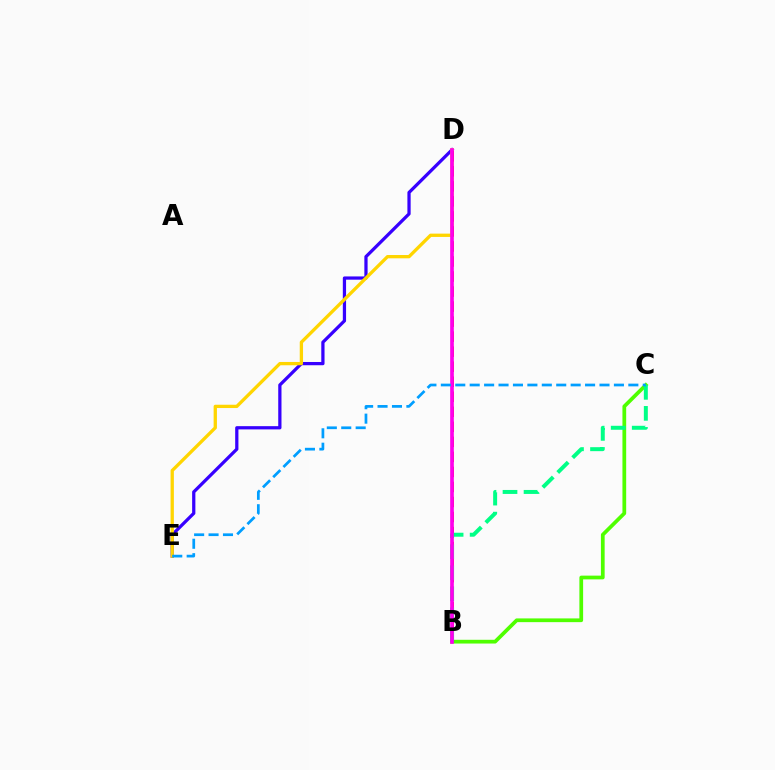{('D', 'E'): [{'color': '#3700ff', 'line_style': 'solid', 'thickness': 2.34}, {'color': '#ffd500', 'line_style': 'solid', 'thickness': 2.38}], ('B', 'D'): [{'color': '#ff0000', 'line_style': 'dashed', 'thickness': 2.04}, {'color': '#ff00ed', 'line_style': 'solid', 'thickness': 2.64}], ('B', 'C'): [{'color': '#4fff00', 'line_style': 'solid', 'thickness': 2.69}, {'color': '#00ff86', 'line_style': 'dashed', 'thickness': 2.86}], ('C', 'E'): [{'color': '#009eff', 'line_style': 'dashed', 'thickness': 1.96}]}